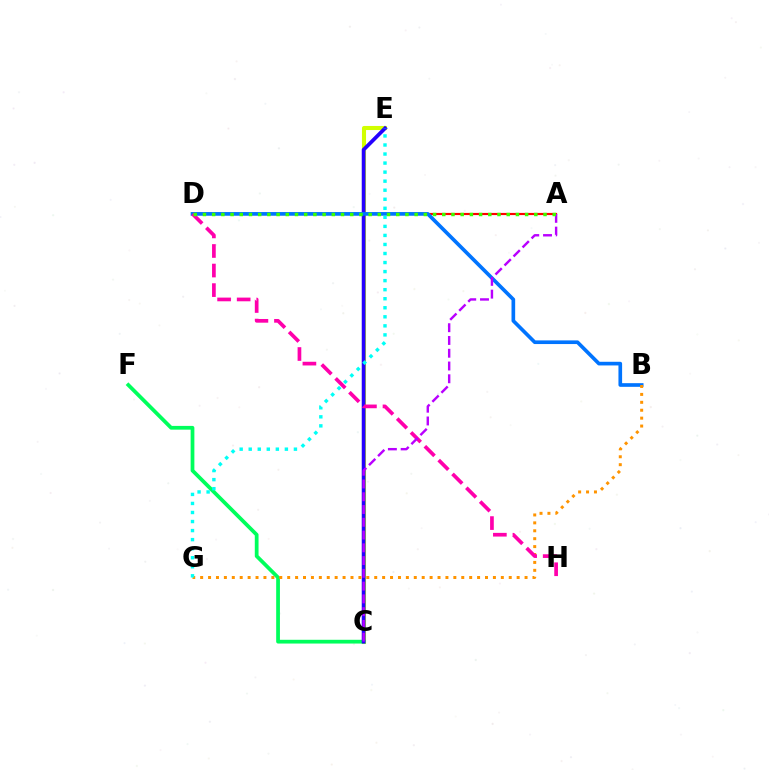{('C', 'E'): [{'color': '#d1ff00', 'line_style': 'solid', 'thickness': 2.94}, {'color': '#2500ff', 'line_style': 'solid', 'thickness': 2.69}], ('A', 'D'): [{'color': '#ff0000', 'line_style': 'solid', 'thickness': 1.56}, {'color': '#3dff00', 'line_style': 'dotted', 'thickness': 2.5}], ('C', 'F'): [{'color': '#00ff5c', 'line_style': 'solid', 'thickness': 2.7}], ('B', 'D'): [{'color': '#0074ff', 'line_style': 'solid', 'thickness': 2.64}], ('B', 'G'): [{'color': '#ff9400', 'line_style': 'dotted', 'thickness': 2.15}], ('E', 'G'): [{'color': '#00fff6', 'line_style': 'dotted', 'thickness': 2.46}], ('D', 'H'): [{'color': '#ff00ac', 'line_style': 'dashed', 'thickness': 2.66}], ('A', 'C'): [{'color': '#b900ff', 'line_style': 'dashed', 'thickness': 1.73}]}